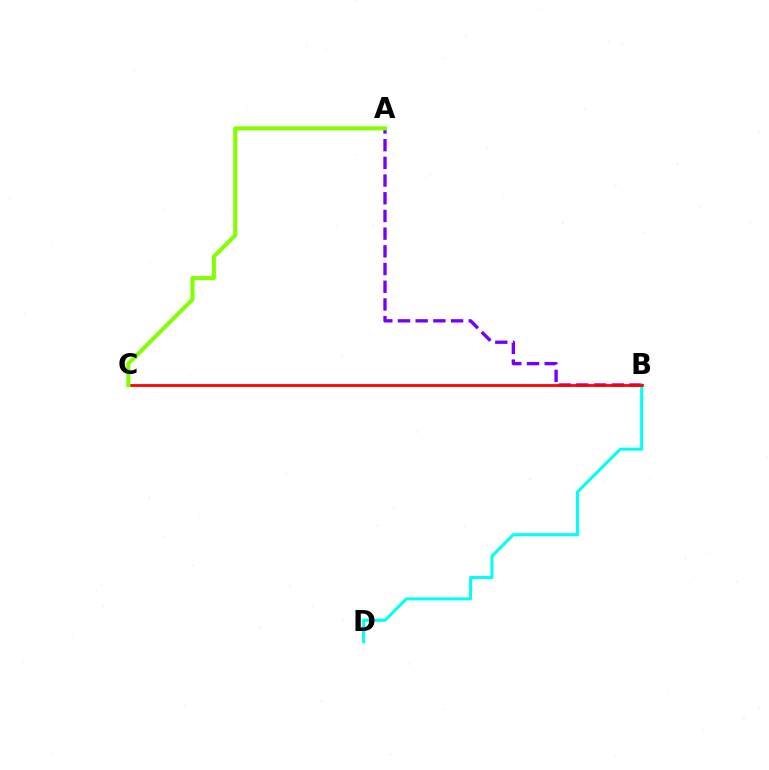{('A', 'B'): [{'color': '#7200ff', 'line_style': 'dashed', 'thickness': 2.4}], ('B', 'D'): [{'color': '#00fff6', 'line_style': 'solid', 'thickness': 2.18}], ('B', 'C'): [{'color': '#ff0000', 'line_style': 'solid', 'thickness': 1.99}], ('A', 'C'): [{'color': '#84ff00', 'line_style': 'solid', 'thickness': 2.91}]}